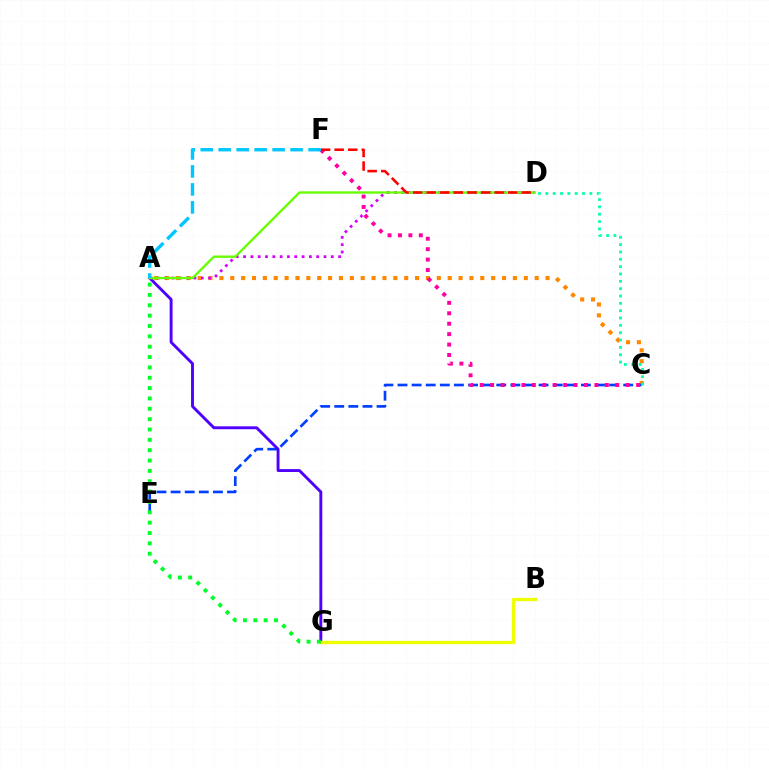{('A', 'C'): [{'color': '#ff8800', 'line_style': 'dotted', 'thickness': 2.95}], ('C', 'E'): [{'color': '#003fff', 'line_style': 'dashed', 'thickness': 1.92}], ('A', 'D'): [{'color': '#d600ff', 'line_style': 'dotted', 'thickness': 1.99}, {'color': '#66ff00', 'line_style': 'solid', 'thickness': 1.69}], ('A', 'G'): [{'color': '#4f00ff', 'line_style': 'solid', 'thickness': 2.09}, {'color': '#00ff27', 'line_style': 'dotted', 'thickness': 2.81}], ('C', 'D'): [{'color': '#00ffaf', 'line_style': 'dotted', 'thickness': 1.99}], ('C', 'F'): [{'color': '#ff00a0', 'line_style': 'dotted', 'thickness': 2.83}], ('D', 'F'): [{'color': '#ff0000', 'line_style': 'dashed', 'thickness': 1.85}], ('B', 'G'): [{'color': '#eeff00', 'line_style': 'solid', 'thickness': 2.4}], ('A', 'F'): [{'color': '#00c7ff', 'line_style': 'dashed', 'thickness': 2.44}]}